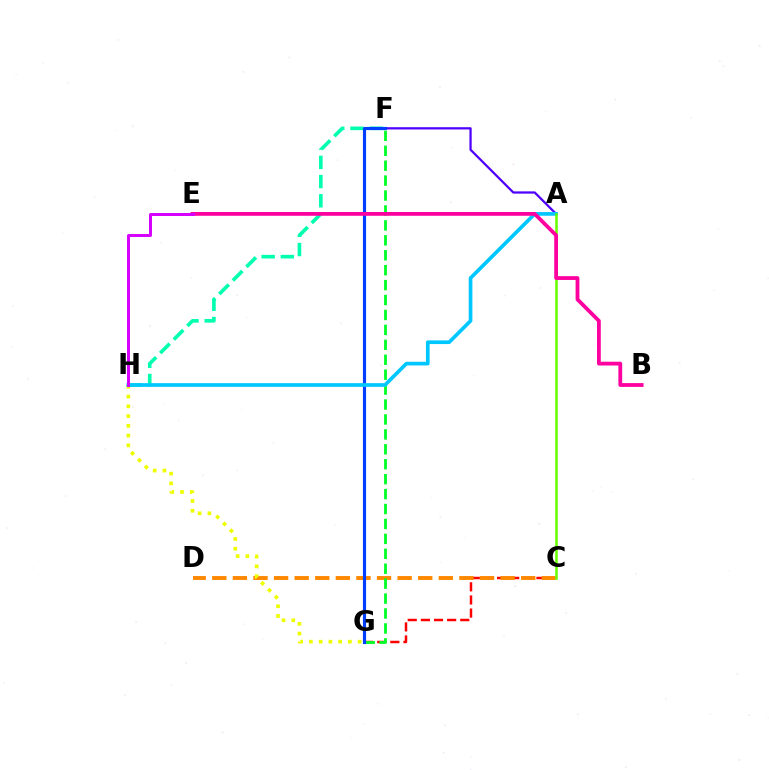{('C', 'G'): [{'color': '#ff0000', 'line_style': 'dashed', 'thickness': 1.78}], ('C', 'D'): [{'color': '#ff8800', 'line_style': 'dashed', 'thickness': 2.8}], ('F', 'H'): [{'color': '#00ffaf', 'line_style': 'dashed', 'thickness': 2.61}], ('G', 'H'): [{'color': '#eeff00', 'line_style': 'dotted', 'thickness': 2.65}], ('A', 'F'): [{'color': '#4f00ff', 'line_style': 'solid', 'thickness': 1.62}], ('F', 'G'): [{'color': '#00ff27', 'line_style': 'dashed', 'thickness': 2.03}, {'color': '#003fff', 'line_style': 'solid', 'thickness': 2.26}], ('A', 'H'): [{'color': '#00c7ff', 'line_style': 'solid', 'thickness': 2.65}], ('A', 'C'): [{'color': '#66ff00', 'line_style': 'solid', 'thickness': 1.81}], ('B', 'E'): [{'color': '#ff00a0', 'line_style': 'solid', 'thickness': 2.73}], ('E', 'H'): [{'color': '#d600ff', 'line_style': 'solid', 'thickness': 2.15}]}